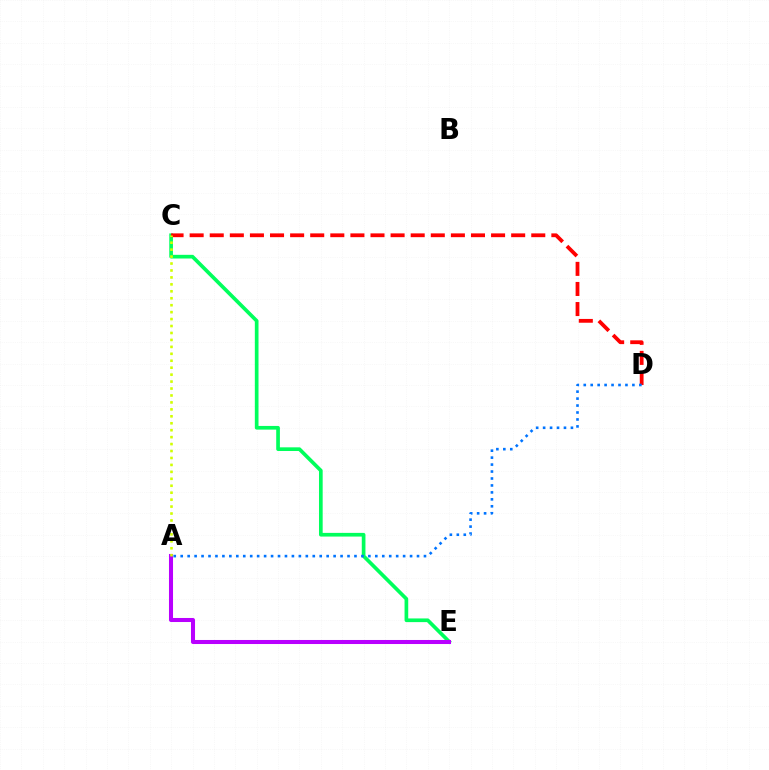{('C', 'E'): [{'color': '#00ff5c', 'line_style': 'solid', 'thickness': 2.65}], ('C', 'D'): [{'color': '#ff0000', 'line_style': 'dashed', 'thickness': 2.73}], ('A', 'D'): [{'color': '#0074ff', 'line_style': 'dotted', 'thickness': 1.89}], ('A', 'E'): [{'color': '#b900ff', 'line_style': 'solid', 'thickness': 2.91}], ('A', 'C'): [{'color': '#d1ff00', 'line_style': 'dotted', 'thickness': 1.89}]}